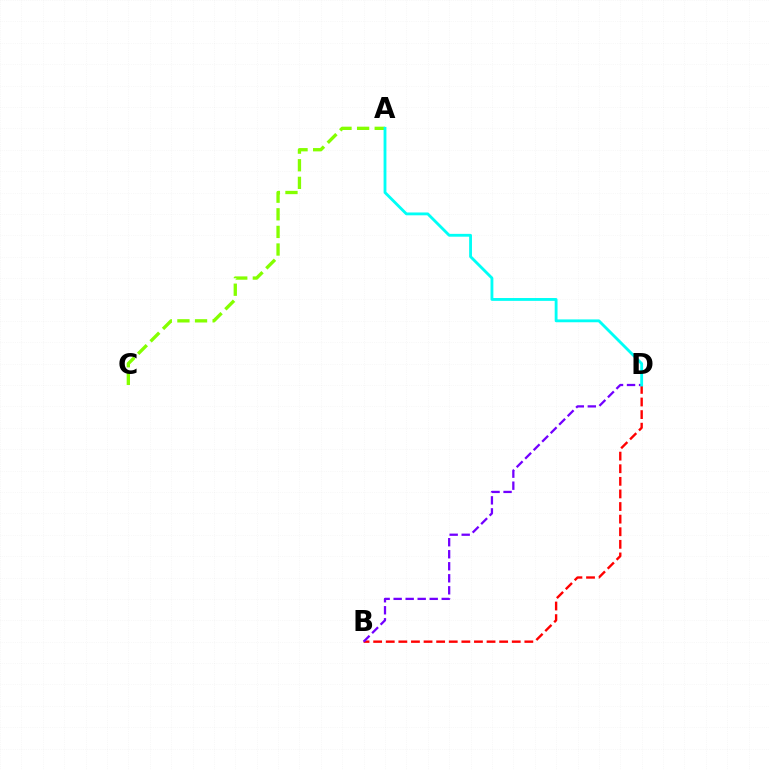{('B', 'D'): [{'color': '#ff0000', 'line_style': 'dashed', 'thickness': 1.71}, {'color': '#7200ff', 'line_style': 'dashed', 'thickness': 1.63}], ('A', 'C'): [{'color': '#84ff00', 'line_style': 'dashed', 'thickness': 2.39}], ('A', 'D'): [{'color': '#00fff6', 'line_style': 'solid', 'thickness': 2.04}]}